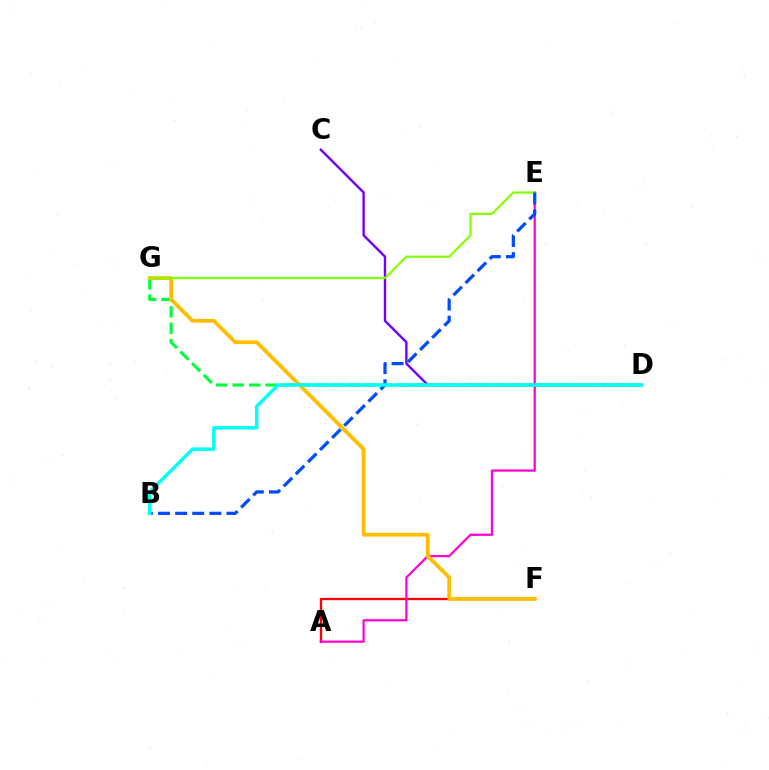{('A', 'F'): [{'color': '#ff0000', 'line_style': 'solid', 'thickness': 1.7}], ('A', 'E'): [{'color': '#ff00cf', 'line_style': 'solid', 'thickness': 1.59}], ('C', 'D'): [{'color': '#7200ff', 'line_style': 'solid', 'thickness': 1.73}], ('D', 'G'): [{'color': '#00ff39', 'line_style': 'dashed', 'thickness': 2.24}], ('F', 'G'): [{'color': '#ffbd00', 'line_style': 'solid', 'thickness': 2.73}], ('E', 'G'): [{'color': '#84ff00', 'line_style': 'solid', 'thickness': 1.59}], ('B', 'E'): [{'color': '#004bff', 'line_style': 'dashed', 'thickness': 2.33}], ('B', 'D'): [{'color': '#00fff6', 'line_style': 'solid', 'thickness': 2.5}]}